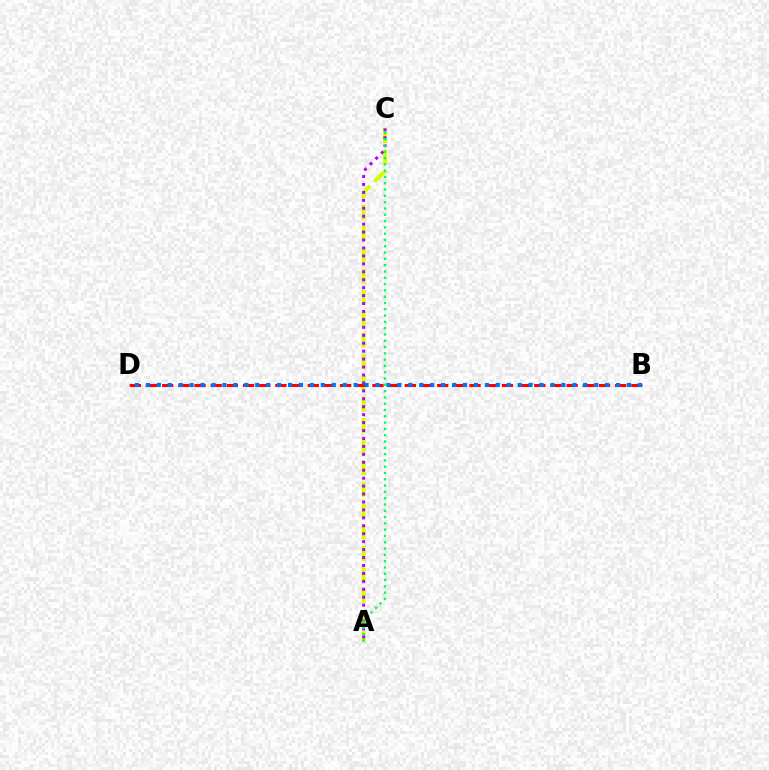{('A', 'C'): [{'color': '#d1ff00', 'line_style': 'dashed', 'thickness': 2.9}, {'color': '#b900ff', 'line_style': 'dotted', 'thickness': 2.16}, {'color': '#00ff5c', 'line_style': 'dotted', 'thickness': 1.71}], ('B', 'D'): [{'color': '#ff0000', 'line_style': 'dashed', 'thickness': 2.2}, {'color': '#0074ff', 'line_style': 'dotted', 'thickness': 2.97}]}